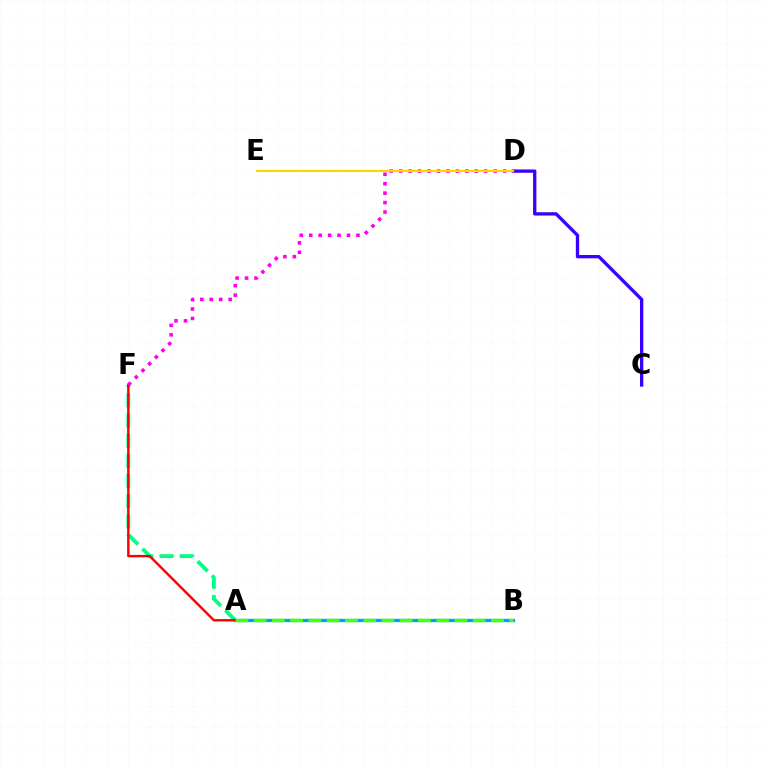{('C', 'D'): [{'color': '#3700ff', 'line_style': 'solid', 'thickness': 2.38}], ('A', 'F'): [{'color': '#00ff86', 'line_style': 'dashed', 'thickness': 2.74}, {'color': '#ff0000', 'line_style': 'solid', 'thickness': 1.75}], ('A', 'B'): [{'color': '#009eff', 'line_style': 'solid', 'thickness': 2.37}, {'color': '#4fff00', 'line_style': 'dashed', 'thickness': 2.48}], ('D', 'F'): [{'color': '#ff00ed', 'line_style': 'dotted', 'thickness': 2.57}], ('D', 'E'): [{'color': '#ffd500', 'line_style': 'solid', 'thickness': 1.54}]}